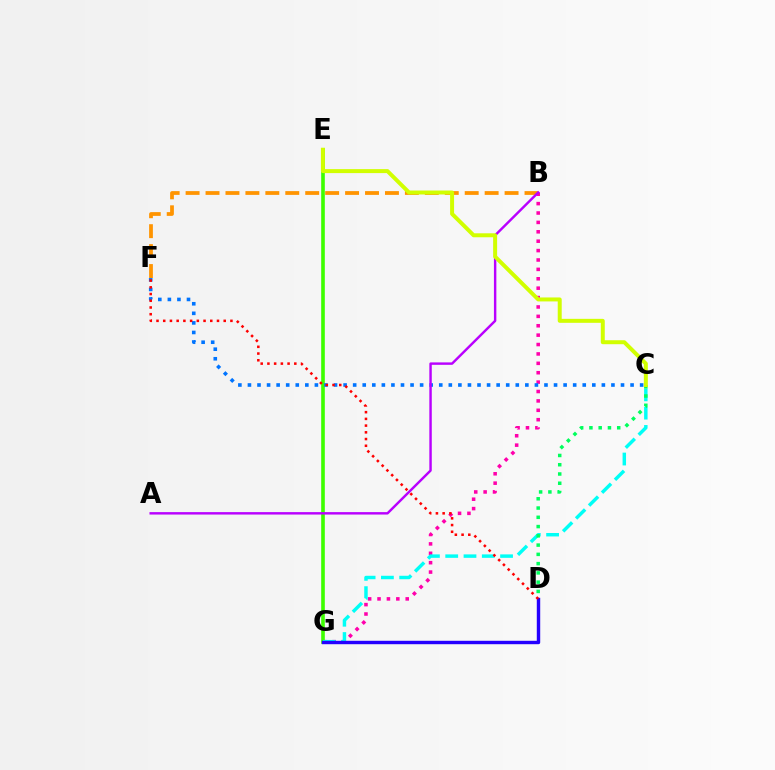{('B', 'G'): [{'color': '#ff00ac', 'line_style': 'dotted', 'thickness': 2.55}], ('E', 'G'): [{'color': '#3dff00', 'line_style': 'solid', 'thickness': 2.61}], ('C', 'F'): [{'color': '#0074ff', 'line_style': 'dotted', 'thickness': 2.6}], ('C', 'G'): [{'color': '#00fff6', 'line_style': 'dashed', 'thickness': 2.48}], ('B', 'F'): [{'color': '#ff9400', 'line_style': 'dashed', 'thickness': 2.71}], ('D', 'G'): [{'color': '#2500ff', 'line_style': 'solid', 'thickness': 2.46}], ('D', 'F'): [{'color': '#ff0000', 'line_style': 'dotted', 'thickness': 1.83}], ('A', 'B'): [{'color': '#b900ff', 'line_style': 'solid', 'thickness': 1.75}], ('C', 'D'): [{'color': '#00ff5c', 'line_style': 'dotted', 'thickness': 2.52}], ('C', 'E'): [{'color': '#d1ff00', 'line_style': 'solid', 'thickness': 2.86}]}